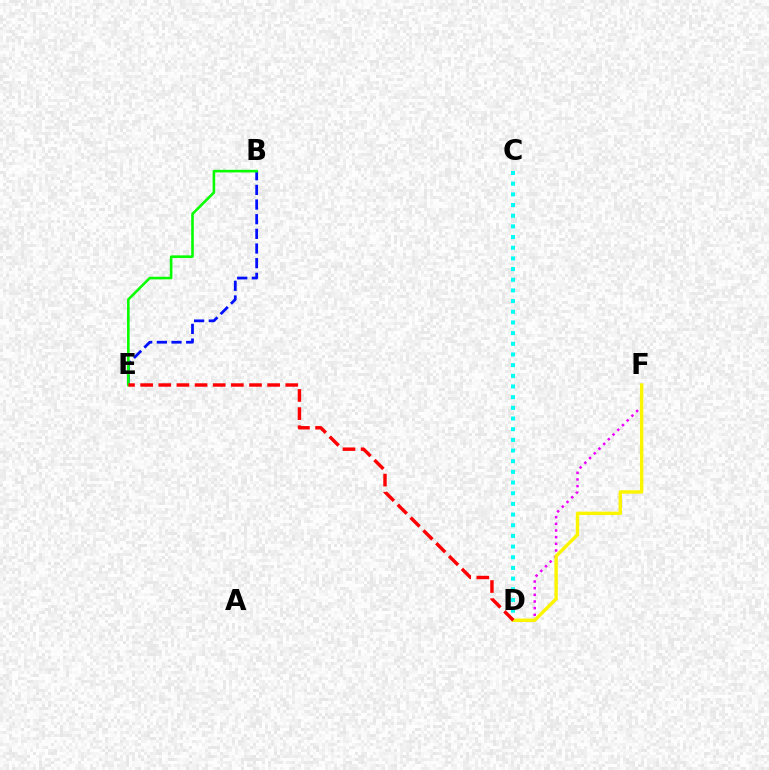{('B', 'E'): [{'color': '#0010ff', 'line_style': 'dashed', 'thickness': 1.99}, {'color': '#08ff00', 'line_style': 'solid', 'thickness': 1.88}], ('C', 'D'): [{'color': '#00fff6', 'line_style': 'dotted', 'thickness': 2.9}], ('D', 'F'): [{'color': '#ee00ff', 'line_style': 'dotted', 'thickness': 1.81}, {'color': '#fcf500', 'line_style': 'solid', 'thickness': 2.44}], ('D', 'E'): [{'color': '#ff0000', 'line_style': 'dashed', 'thickness': 2.46}]}